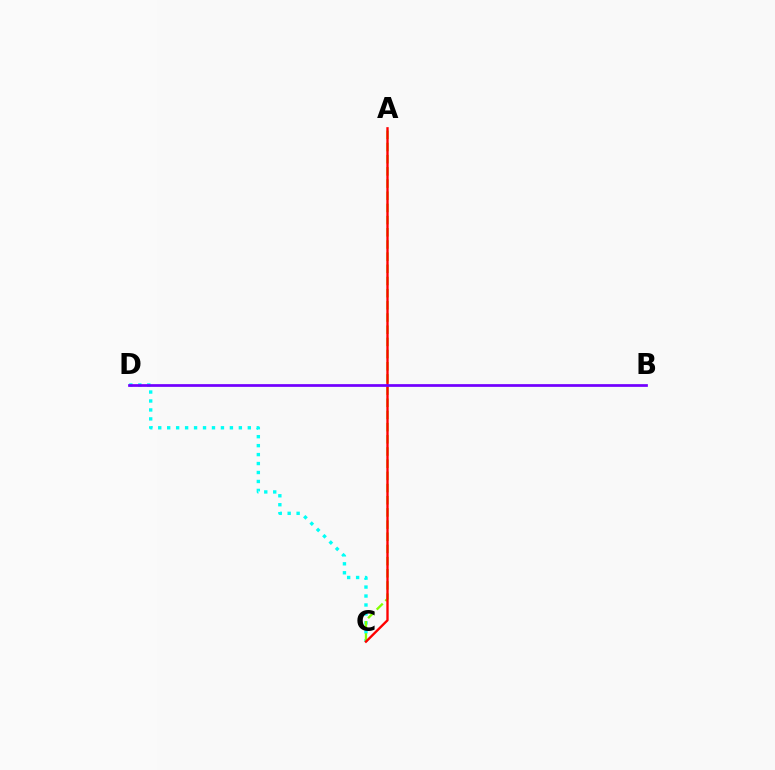{('C', 'D'): [{'color': '#00fff6', 'line_style': 'dotted', 'thickness': 2.43}], ('A', 'C'): [{'color': '#84ff00', 'line_style': 'dashed', 'thickness': 1.65}, {'color': '#ff0000', 'line_style': 'solid', 'thickness': 1.69}], ('B', 'D'): [{'color': '#7200ff', 'line_style': 'solid', 'thickness': 1.97}]}